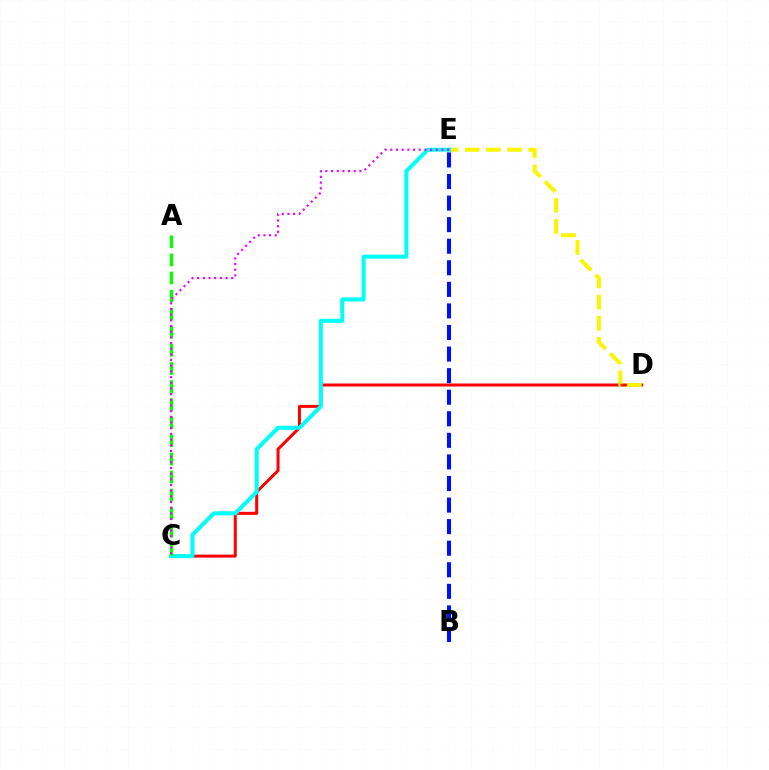{('C', 'D'): [{'color': '#ff0000', 'line_style': 'solid', 'thickness': 2.16}], ('D', 'E'): [{'color': '#fcf500', 'line_style': 'dashed', 'thickness': 2.87}], ('C', 'E'): [{'color': '#00fff6', 'line_style': 'solid', 'thickness': 2.9}, {'color': '#ee00ff', 'line_style': 'dotted', 'thickness': 1.54}], ('B', 'E'): [{'color': '#0010ff', 'line_style': 'dashed', 'thickness': 2.93}], ('A', 'C'): [{'color': '#08ff00', 'line_style': 'dashed', 'thickness': 2.46}]}